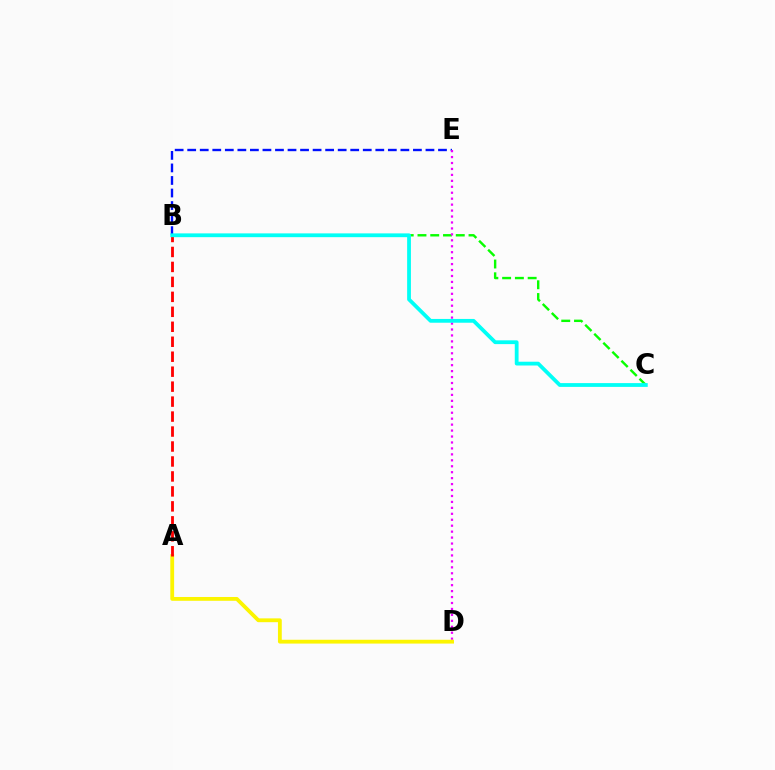{('B', 'E'): [{'color': '#0010ff', 'line_style': 'dashed', 'thickness': 1.7}], ('B', 'C'): [{'color': '#08ff00', 'line_style': 'dashed', 'thickness': 1.73}, {'color': '#00fff6', 'line_style': 'solid', 'thickness': 2.72}], ('D', 'E'): [{'color': '#ee00ff', 'line_style': 'dotted', 'thickness': 1.62}], ('A', 'D'): [{'color': '#fcf500', 'line_style': 'solid', 'thickness': 2.74}], ('A', 'B'): [{'color': '#ff0000', 'line_style': 'dashed', 'thickness': 2.03}]}